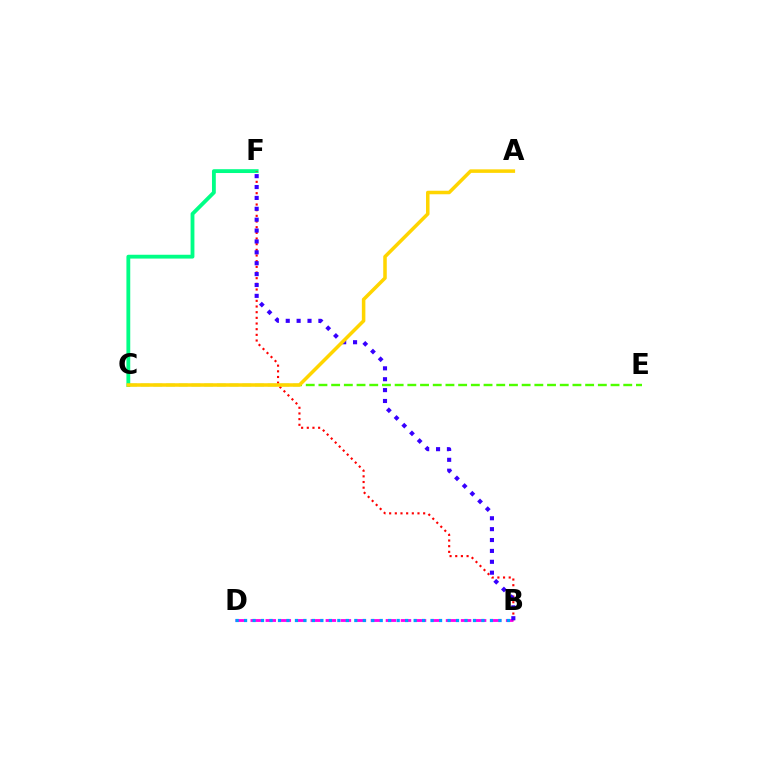{('C', 'F'): [{'color': '#00ff86', 'line_style': 'solid', 'thickness': 2.75}], ('B', 'D'): [{'color': '#ff00ed', 'line_style': 'dashed', 'thickness': 2.04}, {'color': '#009eff', 'line_style': 'dotted', 'thickness': 2.3}], ('B', 'F'): [{'color': '#ff0000', 'line_style': 'dotted', 'thickness': 1.54}, {'color': '#3700ff', 'line_style': 'dotted', 'thickness': 2.96}], ('C', 'E'): [{'color': '#4fff00', 'line_style': 'dashed', 'thickness': 1.73}], ('A', 'C'): [{'color': '#ffd500', 'line_style': 'solid', 'thickness': 2.54}]}